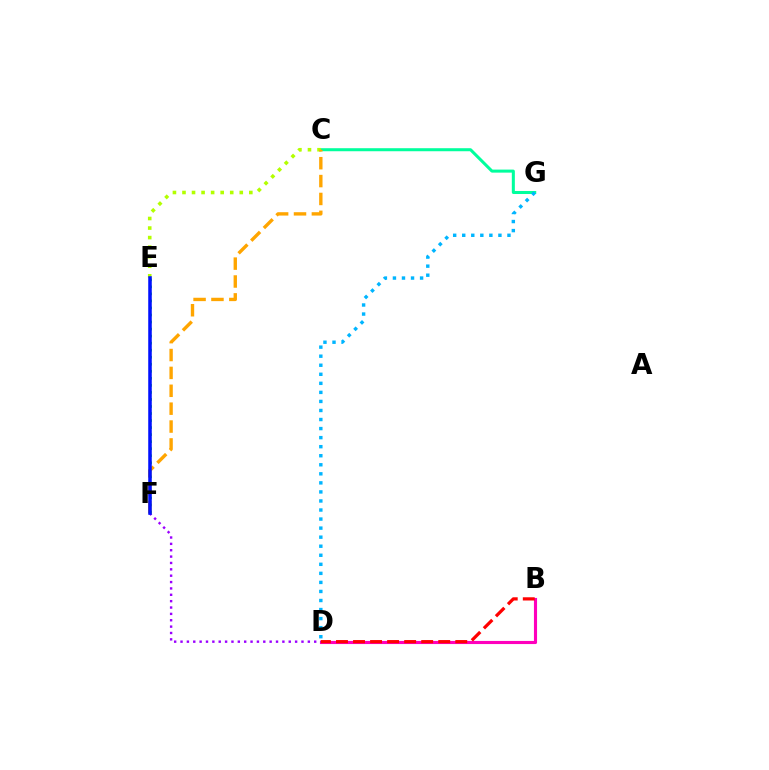{('C', 'G'): [{'color': '#00ff9d', 'line_style': 'solid', 'thickness': 2.18}], ('D', 'G'): [{'color': '#00b5ff', 'line_style': 'dotted', 'thickness': 2.46}], ('B', 'D'): [{'color': '#ff00bd', 'line_style': 'solid', 'thickness': 2.25}, {'color': '#ff0000', 'line_style': 'dashed', 'thickness': 2.32}], ('D', 'F'): [{'color': '#9b00ff', 'line_style': 'dotted', 'thickness': 1.73}], ('C', 'E'): [{'color': '#b3ff00', 'line_style': 'dotted', 'thickness': 2.59}], ('E', 'F'): [{'color': '#08ff00', 'line_style': 'dotted', 'thickness': 1.91}, {'color': '#0010ff', 'line_style': 'solid', 'thickness': 2.55}], ('C', 'F'): [{'color': '#ffa500', 'line_style': 'dashed', 'thickness': 2.43}]}